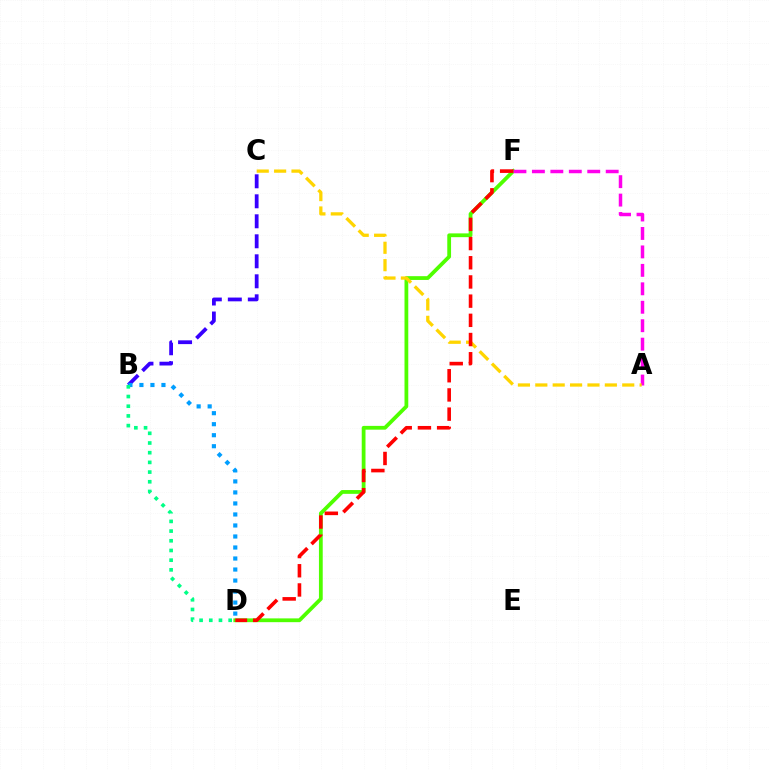{('D', 'F'): [{'color': '#4fff00', 'line_style': 'solid', 'thickness': 2.72}, {'color': '#ff0000', 'line_style': 'dashed', 'thickness': 2.61}], ('A', 'F'): [{'color': '#ff00ed', 'line_style': 'dashed', 'thickness': 2.51}], ('A', 'C'): [{'color': '#ffd500', 'line_style': 'dashed', 'thickness': 2.36}], ('B', 'C'): [{'color': '#3700ff', 'line_style': 'dashed', 'thickness': 2.72}], ('B', 'D'): [{'color': '#009eff', 'line_style': 'dotted', 'thickness': 2.99}, {'color': '#00ff86', 'line_style': 'dotted', 'thickness': 2.63}]}